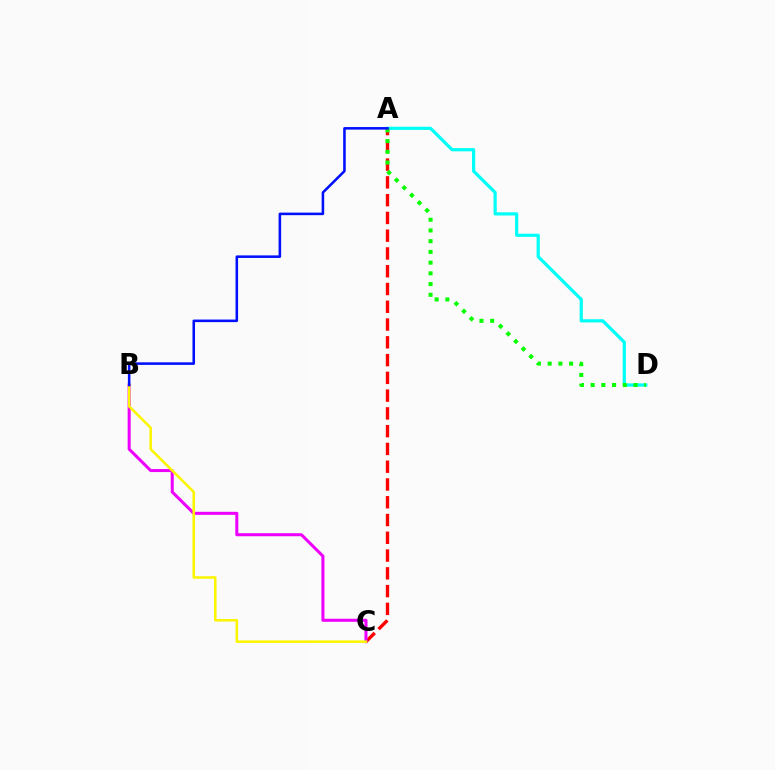{('A', 'C'): [{'color': '#ff0000', 'line_style': 'dashed', 'thickness': 2.41}], ('B', 'C'): [{'color': '#ee00ff', 'line_style': 'solid', 'thickness': 2.19}, {'color': '#fcf500', 'line_style': 'solid', 'thickness': 1.83}], ('A', 'D'): [{'color': '#00fff6', 'line_style': 'solid', 'thickness': 2.31}, {'color': '#08ff00', 'line_style': 'dotted', 'thickness': 2.91}], ('A', 'B'): [{'color': '#0010ff', 'line_style': 'solid', 'thickness': 1.84}]}